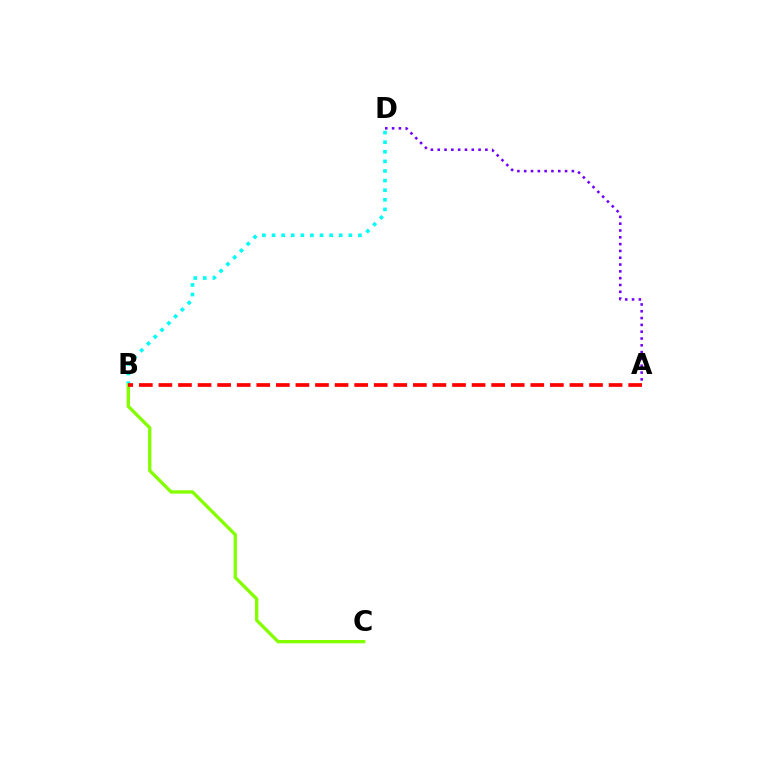{('B', 'D'): [{'color': '#00fff6', 'line_style': 'dotted', 'thickness': 2.61}], ('B', 'C'): [{'color': '#84ff00', 'line_style': 'solid', 'thickness': 2.4}], ('A', 'D'): [{'color': '#7200ff', 'line_style': 'dotted', 'thickness': 1.85}], ('A', 'B'): [{'color': '#ff0000', 'line_style': 'dashed', 'thickness': 2.66}]}